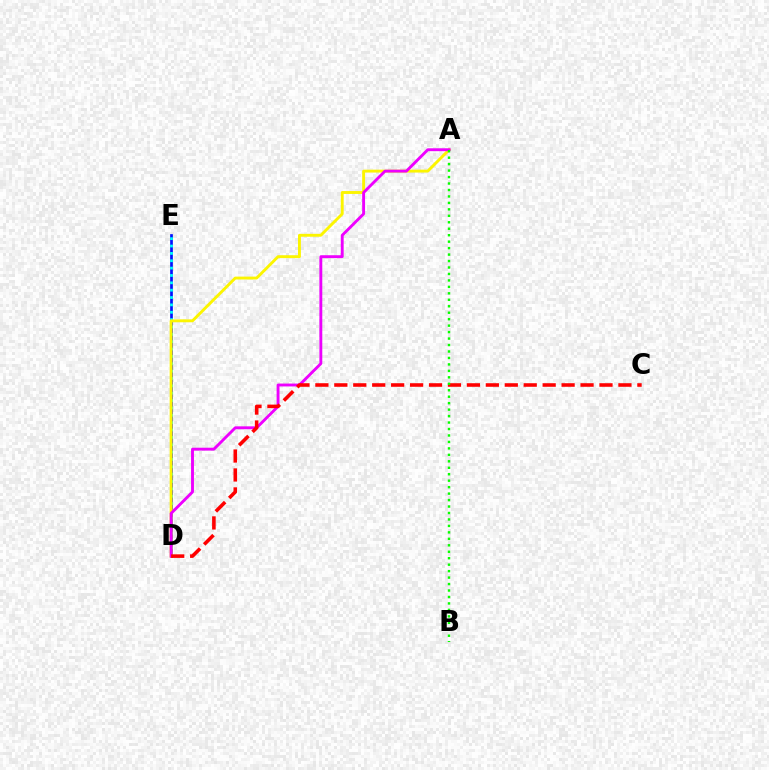{('D', 'E'): [{'color': '#0010ff', 'line_style': 'solid', 'thickness': 1.94}, {'color': '#00fff6', 'line_style': 'dotted', 'thickness': 2.0}], ('A', 'D'): [{'color': '#fcf500', 'line_style': 'solid', 'thickness': 2.09}, {'color': '#ee00ff', 'line_style': 'solid', 'thickness': 2.08}], ('C', 'D'): [{'color': '#ff0000', 'line_style': 'dashed', 'thickness': 2.57}], ('A', 'B'): [{'color': '#08ff00', 'line_style': 'dotted', 'thickness': 1.76}]}